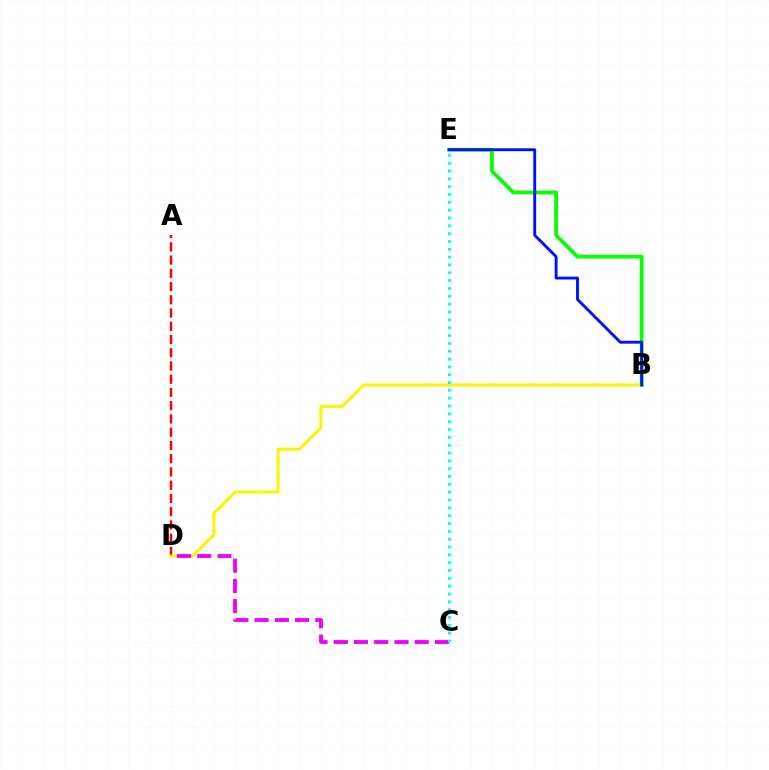{('A', 'D'): [{'color': '#ff0000', 'line_style': 'dashed', 'thickness': 1.8}], ('B', 'E'): [{'color': '#08ff00', 'line_style': 'solid', 'thickness': 2.73}, {'color': '#0010ff', 'line_style': 'solid', 'thickness': 2.07}], ('B', 'D'): [{'color': '#fcf500', 'line_style': 'solid', 'thickness': 2.2}], ('C', 'D'): [{'color': '#ee00ff', 'line_style': 'dashed', 'thickness': 2.75}], ('C', 'E'): [{'color': '#00fff6', 'line_style': 'dotted', 'thickness': 2.13}]}